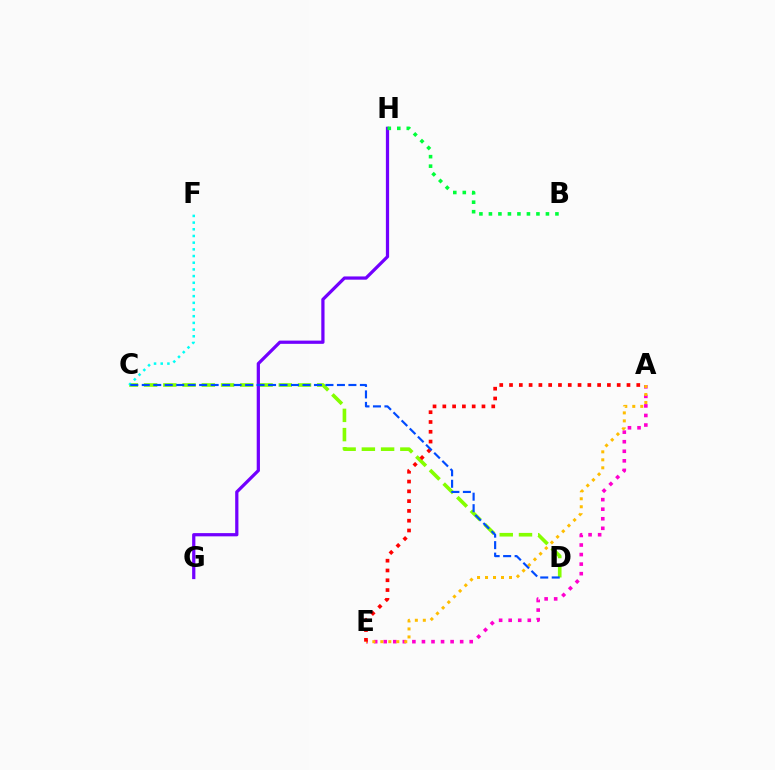{('A', 'E'): [{'color': '#ff00cf', 'line_style': 'dotted', 'thickness': 2.6}, {'color': '#ffbd00', 'line_style': 'dotted', 'thickness': 2.17}, {'color': '#ff0000', 'line_style': 'dotted', 'thickness': 2.66}], ('C', 'D'): [{'color': '#84ff00', 'line_style': 'dashed', 'thickness': 2.61}, {'color': '#004bff', 'line_style': 'dashed', 'thickness': 1.56}], ('G', 'H'): [{'color': '#7200ff', 'line_style': 'solid', 'thickness': 2.33}], ('B', 'H'): [{'color': '#00ff39', 'line_style': 'dotted', 'thickness': 2.58}], ('C', 'F'): [{'color': '#00fff6', 'line_style': 'dotted', 'thickness': 1.82}]}